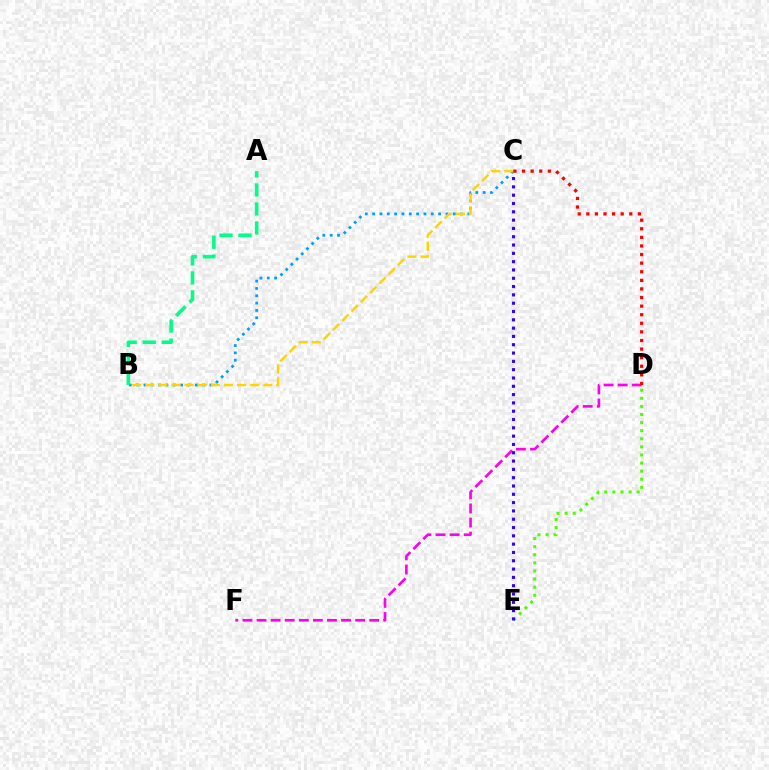{('D', 'F'): [{'color': '#ff00ed', 'line_style': 'dashed', 'thickness': 1.91}], ('B', 'C'): [{'color': '#009eff', 'line_style': 'dotted', 'thickness': 1.99}, {'color': '#ffd500', 'line_style': 'dashed', 'thickness': 1.78}], ('D', 'E'): [{'color': '#4fff00', 'line_style': 'dotted', 'thickness': 2.2}], ('C', 'E'): [{'color': '#3700ff', 'line_style': 'dotted', 'thickness': 2.26}], ('A', 'B'): [{'color': '#00ff86', 'line_style': 'dashed', 'thickness': 2.58}], ('C', 'D'): [{'color': '#ff0000', 'line_style': 'dotted', 'thickness': 2.33}]}